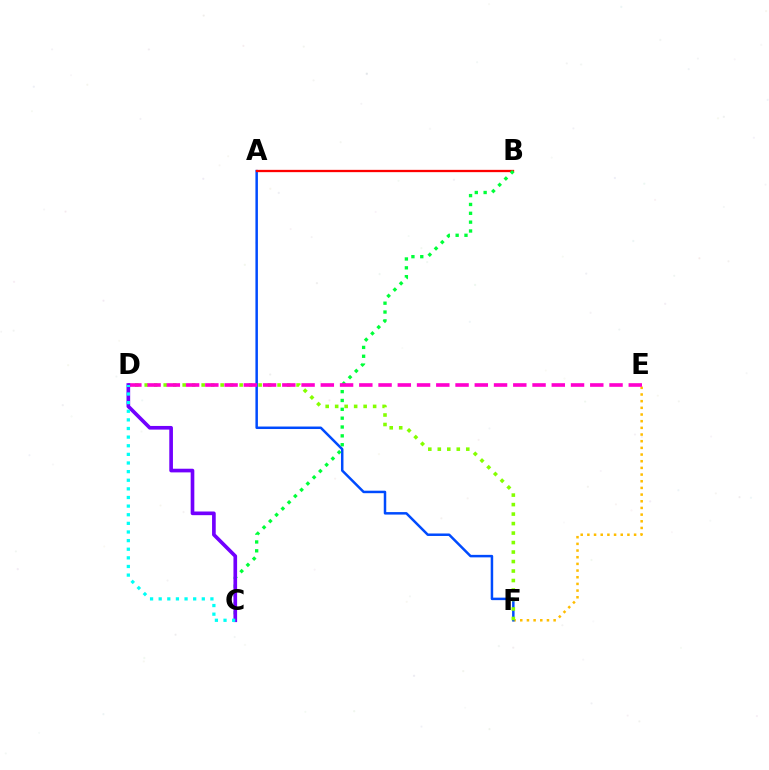{('E', 'F'): [{'color': '#ffbd00', 'line_style': 'dotted', 'thickness': 1.81}], ('A', 'F'): [{'color': '#004bff', 'line_style': 'solid', 'thickness': 1.8}], ('A', 'B'): [{'color': '#ff0000', 'line_style': 'solid', 'thickness': 1.65}], ('D', 'F'): [{'color': '#84ff00', 'line_style': 'dotted', 'thickness': 2.58}], ('B', 'C'): [{'color': '#00ff39', 'line_style': 'dotted', 'thickness': 2.4}], ('D', 'E'): [{'color': '#ff00cf', 'line_style': 'dashed', 'thickness': 2.61}], ('C', 'D'): [{'color': '#7200ff', 'line_style': 'solid', 'thickness': 2.63}, {'color': '#00fff6', 'line_style': 'dotted', 'thickness': 2.34}]}